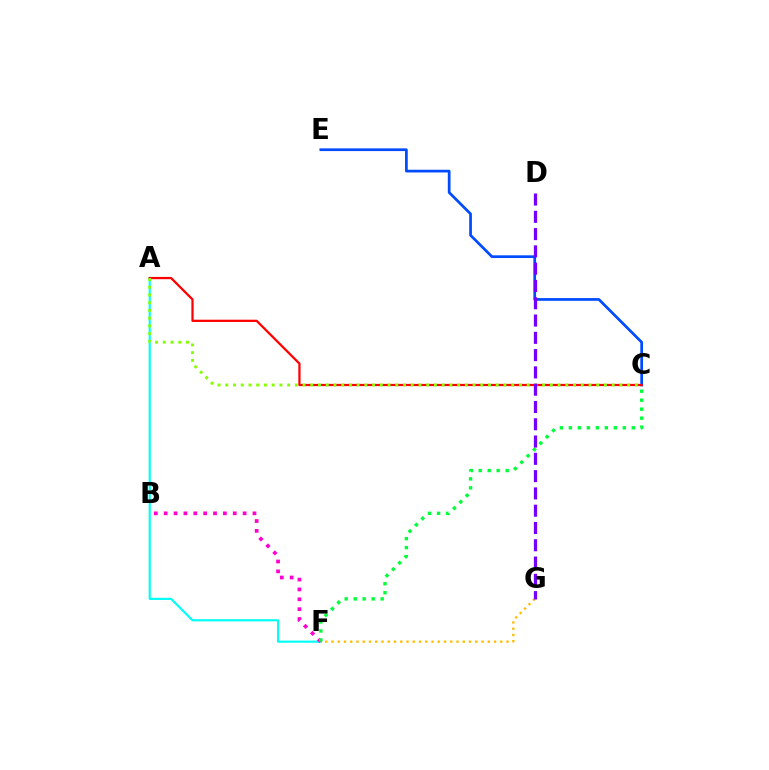{('C', 'E'): [{'color': '#004bff', 'line_style': 'solid', 'thickness': 1.96}], ('A', 'F'): [{'color': '#00fff6', 'line_style': 'solid', 'thickness': 1.55}], ('F', 'G'): [{'color': '#ffbd00', 'line_style': 'dotted', 'thickness': 1.7}], ('B', 'F'): [{'color': '#ff00cf', 'line_style': 'dotted', 'thickness': 2.68}], ('C', 'F'): [{'color': '#00ff39', 'line_style': 'dotted', 'thickness': 2.44}], ('A', 'C'): [{'color': '#ff0000', 'line_style': 'solid', 'thickness': 1.62}, {'color': '#84ff00', 'line_style': 'dotted', 'thickness': 2.1}], ('D', 'G'): [{'color': '#7200ff', 'line_style': 'dashed', 'thickness': 2.35}]}